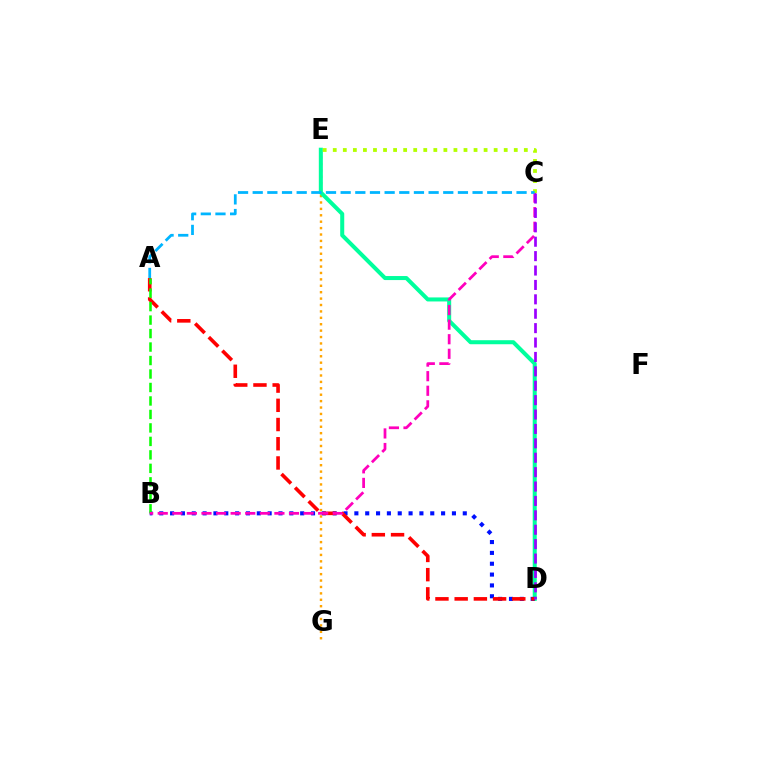{('E', 'G'): [{'color': '#ffa500', 'line_style': 'dotted', 'thickness': 1.74}], ('D', 'E'): [{'color': '#00ff9d', 'line_style': 'solid', 'thickness': 2.9}], ('B', 'D'): [{'color': '#0010ff', 'line_style': 'dotted', 'thickness': 2.95}], ('A', 'D'): [{'color': '#ff0000', 'line_style': 'dashed', 'thickness': 2.61}], ('A', 'B'): [{'color': '#08ff00', 'line_style': 'dashed', 'thickness': 1.83}], ('B', 'C'): [{'color': '#ff00bd', 'line_style': 'dashed', 'thickness': 1.98}], ('C', 'D'): [{'color': '#9b00ff', 'line_style': 'dashed', 'thickness': 1.96}], ('C', 'E'): [{'color': '#b3ff00', 'line_style': 'dotted', 'thickness': 2.73}], ('A', 'C'): [{'color': '#00b5ff', 'line_style': 'dashed', 'thickness': 1.99}]}